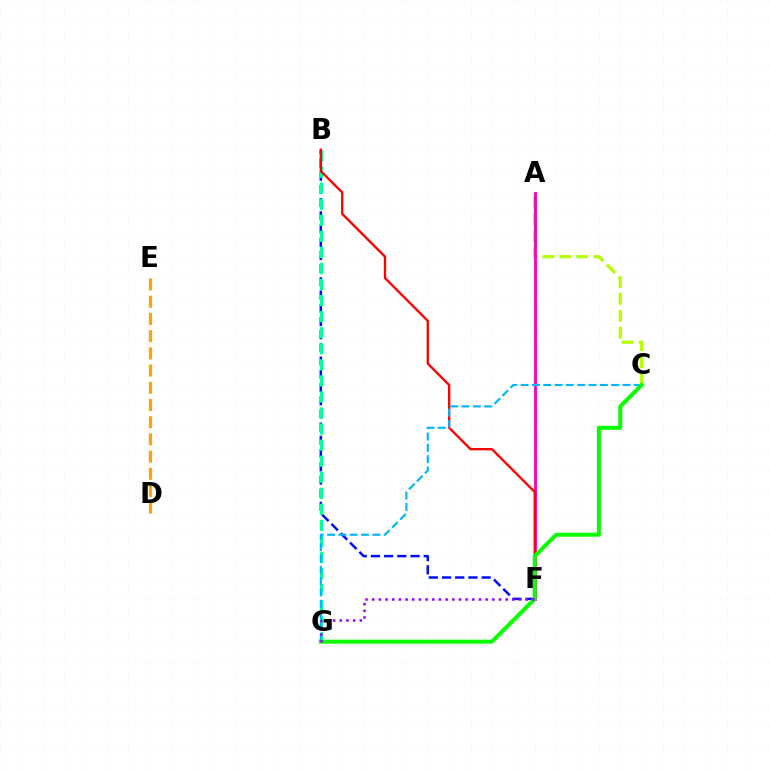{('B', 'F'): [{'color': '#0010ff', 'line_style': 'dashed', 'thickness': 1.79}, {'color': '#ff0000', 'line_style': 'solid', 'thickness': 1.68}], ('B', 'G'): [{'color': '#00ff9d', 'line_style': 'dashed', 'thickness': 2.18}], ('D', 'E'): [{'color': '#ffa500', 'line_style': 'dashed', 'thickness': 2.34}], ('A', 'C'): [{'color': '#b3ff00', 'line_style': 'dashed', 'thickness': 2.3}], ('A', 'F'): [{'color': '#ff00bd', 'line_style': 'solid', 'thickness': 2.06}], ('C', 'G'): [{'color': '#00b5ff', 'line_style': 'dashed', 'thickness': 1.54}, {'color': '#08ff00', 'line_style': 'solid', 'thickness': 2.89}], ('F', 'G'): [{'color': '#9b00ff', 'line_style': 'dotted', 'thickness': 1.81}]}